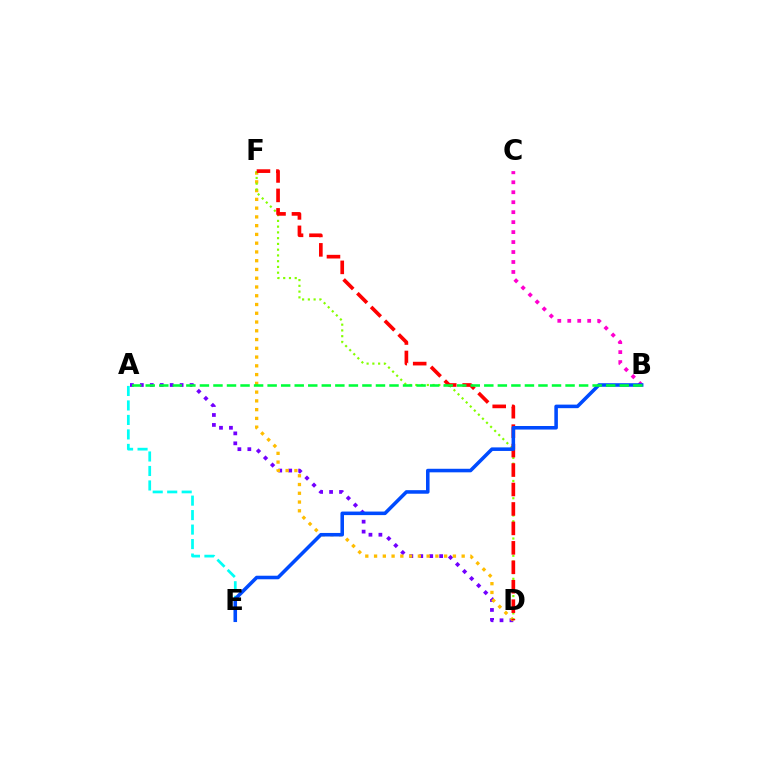{('A', 'D'): [{'color': '#7200ff', 'line_style': 'dotted', 'thickness': 2.7}], ('D', 'F'): [{'color': '#ffbd00', 'line_style': 'dotted', 'thickness': 2.38}, {'color': '#84ff00', 'line_style': 'dotted', 'thickness': 1.56}, {'color': '#ff0000', 'line_style': 'dashed', 'thickness': 2.64}], ('B', 'C'): [{'color': '#ff00cf', 'line_style': 'dotted', 'thickness': 2.71}], ('A', 'E'): [{'color': '#00fff6', 'line_style': 'dashed', 'thickness': 1.97}], ('B', 'E'): [{'color': '#004bff', 'line_style': 'solid', 'thickness': 2.56}], ('A', 'B'): [{'color': '#00ff39', 'line_style': 'dashed', 'thickness': 1.84}]}